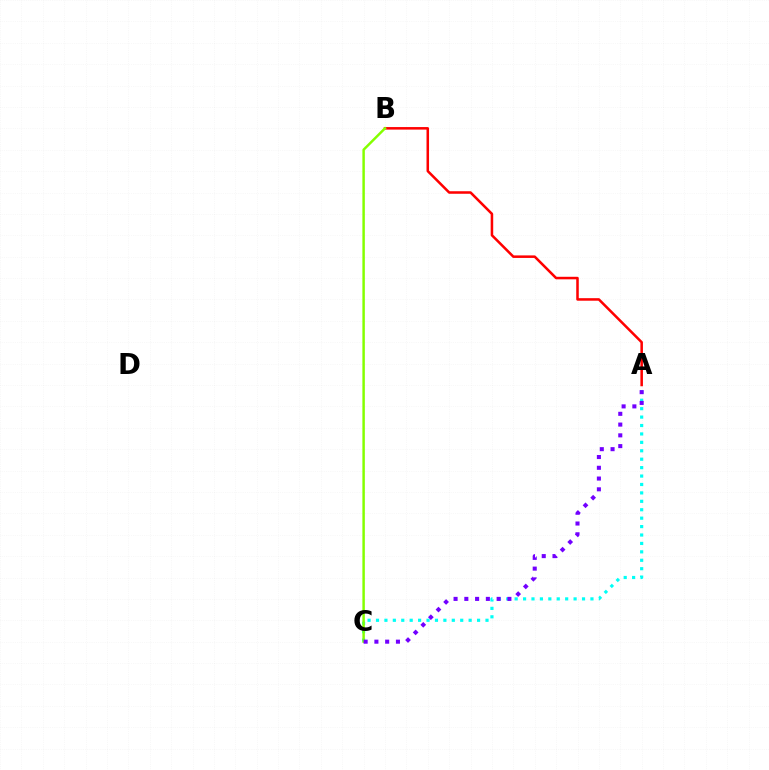{('A', 'C'): [{'color': '#00fff6', 'line_style': 'dotted', 'thickness': 2.29}, {'color': '#7200ff', 'line_style': 'dotted', 'thickness': 2.92}], ('A', 'B'): [{'color': '#ff0000', 'line_style': 'solid', 'thickness': 1.82}], ('B', 'C'): [{'color': '#84ff00', 'line_style': 'solid', 'thickness': 1.78}]}